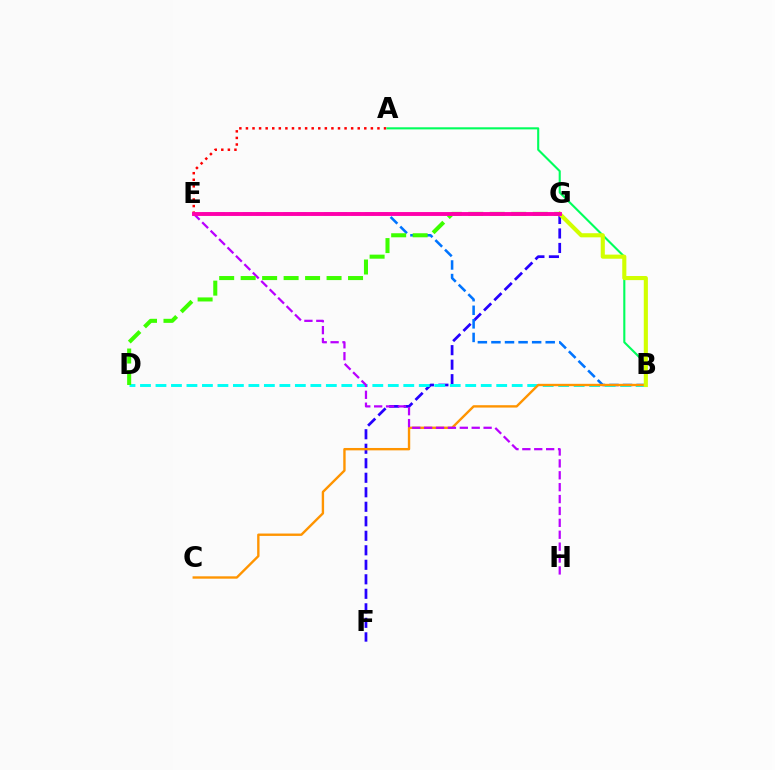{('F', 'G'): [{'color': '#2500ff', 'line_style': 'dashed', 'thickness': 1.97}], ('B', 'E'): [{'color': '#0074ff', 'line_style': 'dashed', 'thickness': 1.84}], ('B', 'D'): [{'color': '#00fff6', 'line_style': 'dashed', 'thickness': 2.1}], ('A', 'E'): [{'color': '#ff0000', 'line_style': 'dotted', 'thickness': 1.79}], ('B', 'C'): [{'color': '#ff9400', 'line_style': 'solid', 'thickness': 1.71}], ('A', 'B'): [{'color': '#00ff5c', 'line_style': 'solid', 'thickness': 1.51}], ('B', 'G'): [{'color': '#d1ff00', 'line_style': 'solid', 'thickness': 2.96}], ('E', 'H'): [{'color': '#b900ff', 'line_style': 'dashed', 'thickness': 1.62}], ('D', 'G'): [{'color': '#3dff00', 'line_style': 'dashed', 'thickness': 2.92}], ('E', 'G'): [{'color': '#ff00ac', 'line_style': 'solid', 'thickness': 2.8}]}